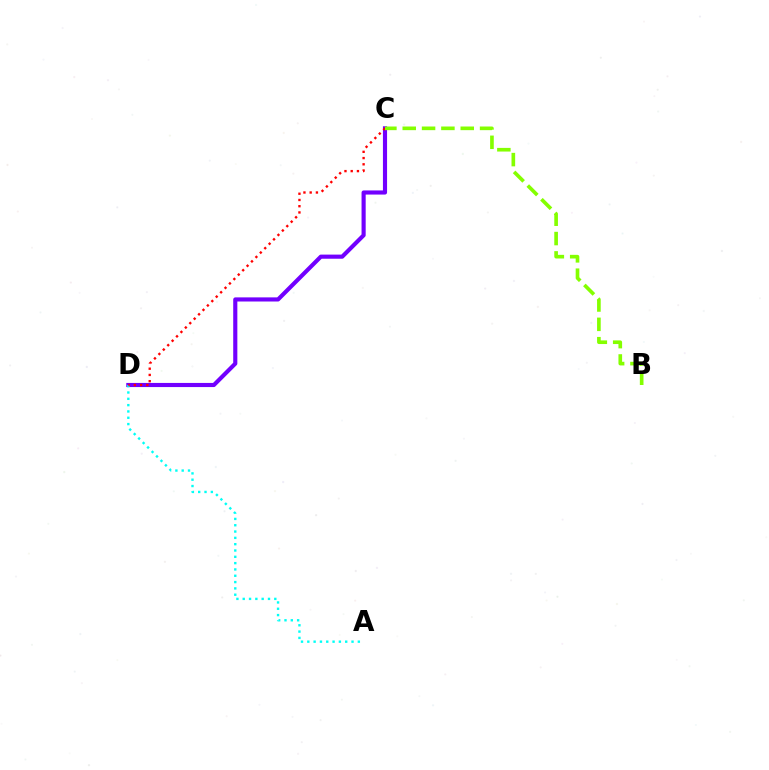{('C', 'D'): [{'color': '#7200ff', 'line_style': 'solid', 'thickness': 2.97}, {'color': '#ff0000', 'line_style': 'dotted', 'thickness': 1.69}], ('A', 'D'): [{'color': '#00fff6', 'line_style': 'dotted', 'thickness': 1.72}], ('B', 'C'): [{'color': '#84ff00', 'line_style': 'dashed', 'thickness': 2.63}]}